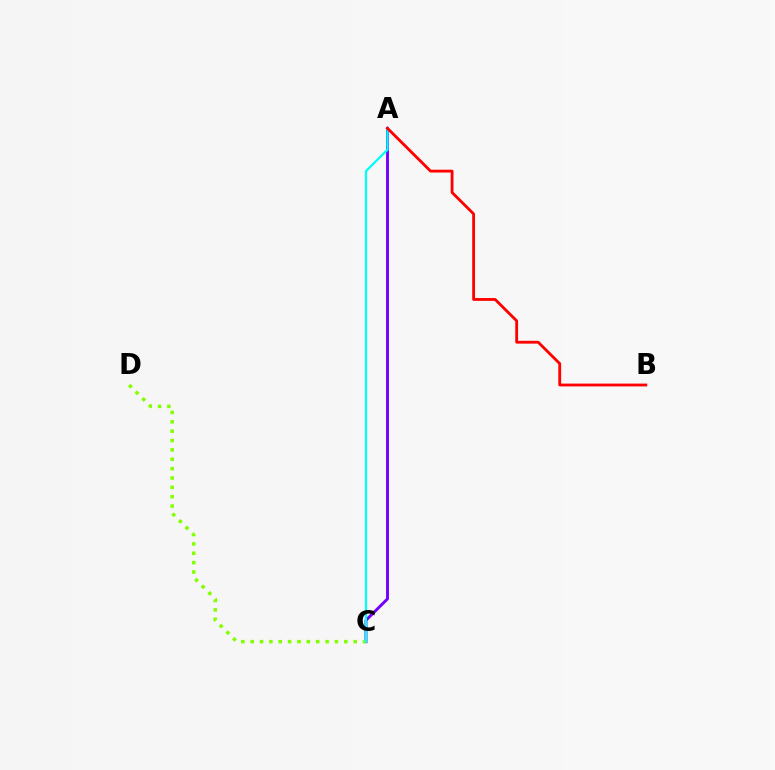{('A', 'C'): [{'color': '#7200ff', 'line_style': 'solid', 'thickness': 2.09}, {'color': '#00fff6', 'line_style': 'solid', 'thickness': 1.62}], ('C', 'D'): [{'color': '#84ff00', 'line_style': 'dotted', 'thickness': 2.54}], ('A', 'B'): [{'color': '#ff0000', 'line_style': 'solid', 'thickness': 2.03}]}